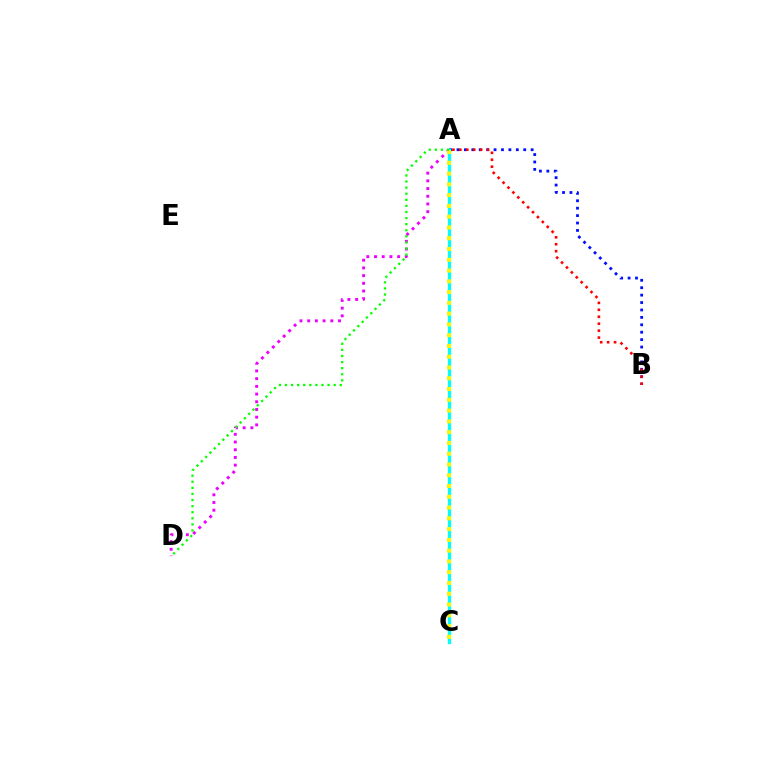{('A', 'B'): [{'color': '#0010ff', 'line_style': 'dotted', 'thickness': 2.01}, {'color': '#ff0000', 'line_style': 'dotted', 'thickness': 1.89}], ('A', 'D'): [{'color': '#ee00ff', 'line_style': 'dotted', 'thickness': 2.09}, {'color': '#08ff00', 'line_style': 'dotted', 'thickness': 1.66}], ('A', 'C'): [{'color': '#00fff6', 'line_style': 'solid', 'thickness': 2.38}, {'color': '#fcf500', 'line_style': 'dotted', 'thickness': 2.93}]}